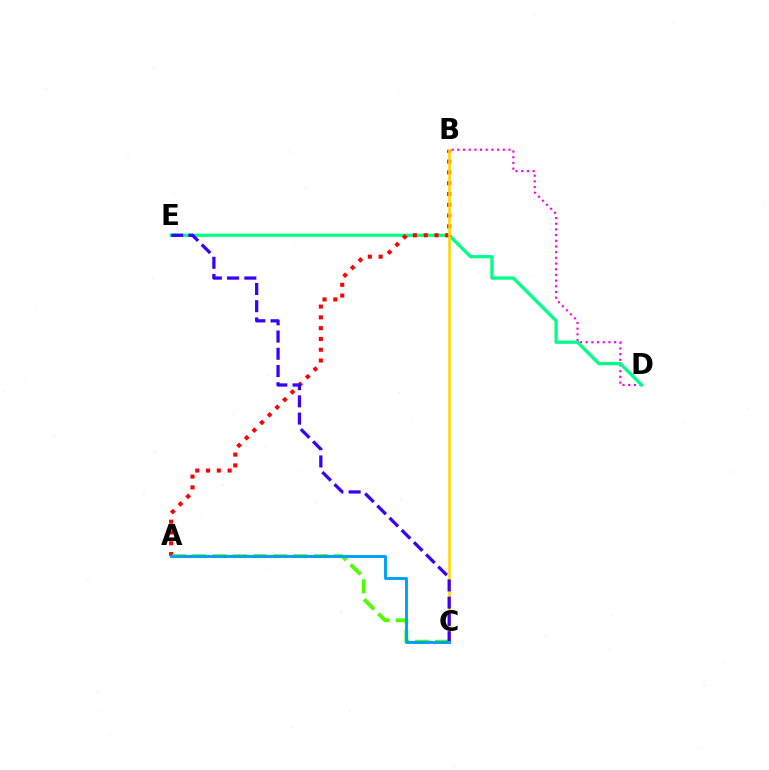{('B', 'D'): [{'color': '#ff00ed', 'line_style': 'dotted', 'thickness': 1.55}], ('D', 'E'): [{'color': '#00ff86', 'line_style': 'solid', 'thickness': 2.35}], ('A', 'B'): [{'color': '#ff0000', 'line_style': 'dotted', 'thickness': 2.93}], ('B', 'C'): [{'color': '#ffd500', 'line_style': 'solid', 'thickness': 1.83}], ('A', 'C'): [{'color': '#4fff00', 'line_style': 'dashed', 'thickness': 2.75}, {'color': '#009eff', 'line_style': 'solid', 'thickness': 2.07}], ('C', 'E'): [{'color': '#3700ff', 'line_style': 'dashed', 'thickness': 2.34}]}